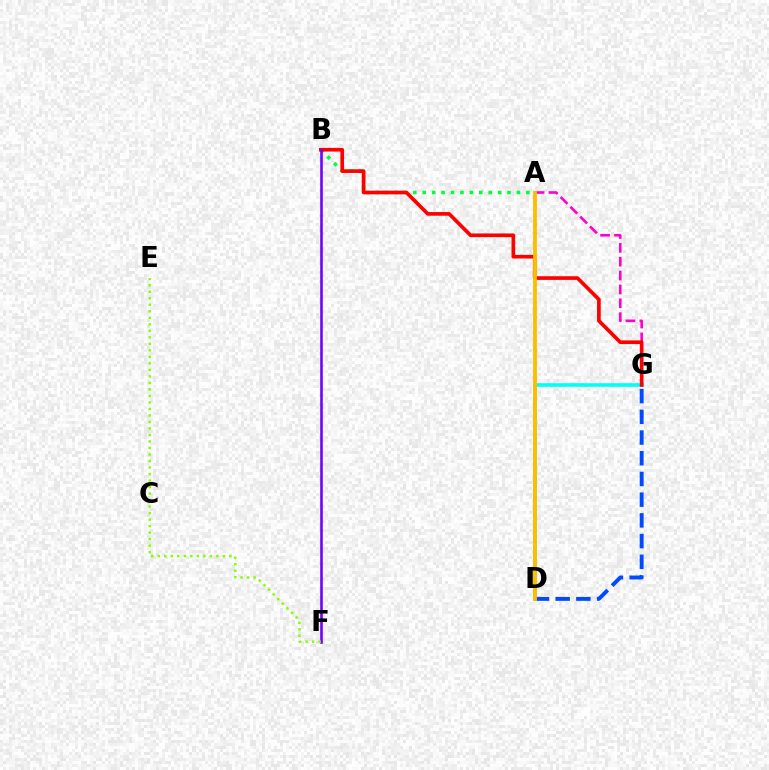{('A', 'G'): [{'color': '#ff00cf', 'line_style': 'dashed', 'thickness': 1.88}], ('D', 'G'): [{'color': '#00fff6', 'line_style': 'solid', 'thickness': 2.59}, {'color': '#004bff', 'line_style': 'dashed', 'thickness': 2.81}], ('A', 'B'): [{'color': '#00ff39', 'line_style': 'dotted', 'thickness': 2.56}], ('B', 'G'): [{'color': '#ff0000', 'line_style': 'solid', 'thickness': 2.64}], ('A', 'D'): [{'color': '#ffbd00', 'line_style': 'solid', 'thickness': 2.74}], ('B', 'F'): [{'color': '#7200ff', 'line_style': 'solid', 'thickness': 1.87}], ('E', 'F'): [{'color': '#84ff00', 'line_style': 'dotted', 'thickness': 1.77}]}